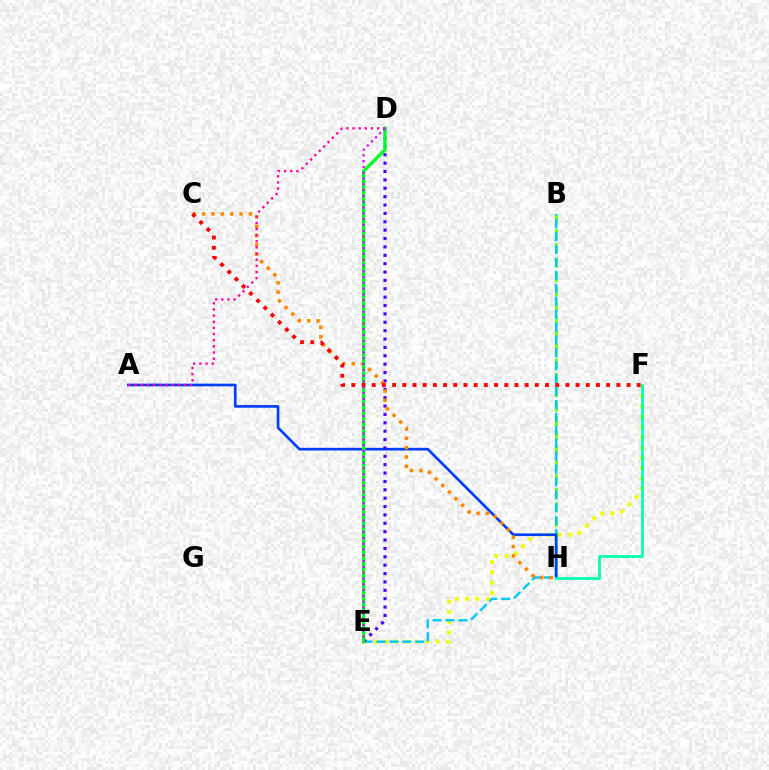{('E', 'F'): [{'color': '#eeff00', 'line_style': 'dotted', 'thickness': 2.8}], ('B', 'H'): [{'color': '#66ff00', 'line_style': 'dashed', 'thickness': 1.96}], ('B', 'E'): [{'color': '#00c7ff', 'line_style': 'dashed', 'thickness': 1.75}], ('A', 'H'): [{'color': '#003fff', 'line_style': 'solid', 'thickness': 1.93}], ('D', 'E'): [{'color': '#4f00ff', 'line_style': 'dotted', 'thickness': 2.28}, {'color': '#00ff27', 'line_style': 'solid', 'thickness': 2.39}, {'color': '#d600ff', 'line_style': 'dotted', 'thickness': 1.58}], ('F', 'H'): [{'color': '#00ffaf', 'line_style': 'solid', 'thickness': 1.96}], ('C', 'H'): [{'color': '#ff8800', 'line_style': 'dotted', 'thickness': 2.54}], ('C', 'F'): [{'color': '#ff0000', 'line_style': 'dotted', 'thickness': 2.77}], ('A', 'D'): [{'color': '#ff00a0', 'line_style': 'dotted', 'thickness': 1.67}]}